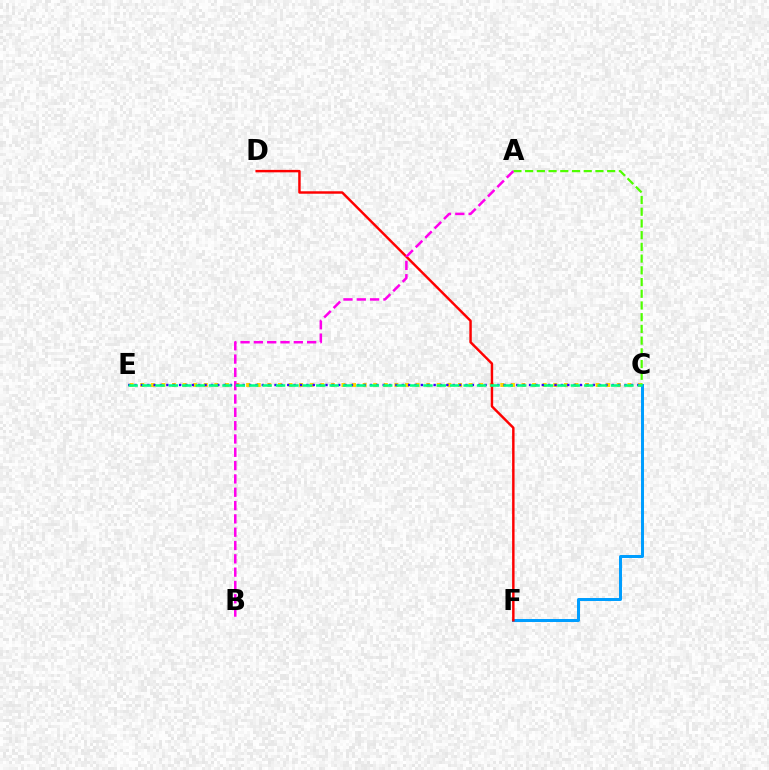{('C', 'E'): [{'color': '#ffd500', 'line_style': 'dotted', 'thickness': 2.88}, {'color': '#3700ff', 'line_style': 'dotted', 'thickness': 1.73}, {'color': '#00ff86', 'line_style': 'dashed', 'thickness': 1.82}], ('C', 'F'): [{'color': '#009eff', 'line_style': 'solid', 'thickness': 2.16}], ('D', 'F'): [{'color': '#ff0000', 'line_style': 'solid', 'thickness': 1.76}], ('A', 'C'): [{'color': '#4fff00', 'line_style': 'dashed', 'thickness': 1.59}], ('A', 'B'): [{'color': '#ff00ed', 'line_style': 'dashed', 'thickness': 1.81}]}